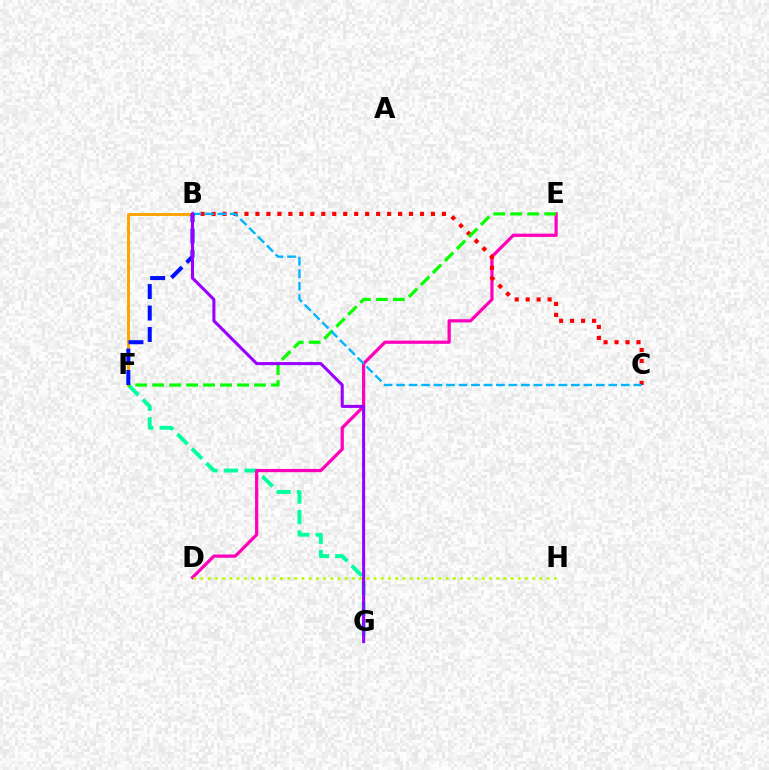{('F', 'G'): [{'color': '#00ff9d', 'line_style': 'dashed', 'thickness': 2.78}], ('D', 'E'): [{'color': '#ff00bd', 'line_style': 'solid', 'thickness': 2.32}], ('B', 'F'): [{'color': '#ffa500', 'line_style': 'solid', 'thickness': 2.16}, {'color': '#0010ff', 'line_style': 'dashed', 'thickness': 2.92}], ('B', 'C'): [{'color': '#ff0000', 'line_style': 'dotted', 'thickness': 2.98}, {'color': '#00b5ff', 'line_style': 'dashed', 'thickness': 1.7}], ('D', 'H'): [{'color': '#b3ff00', 'line_style': 'dotted', 'thickness': 1.96}], ('E', 'F'): [{'color': '#08ff00', 'line_style': 'dashed', 'thickness': 2.31}], ('B', 'G'): [{'color': '#9b00ff', 'line_style': 'solid', 'thickness': 2.21}]}